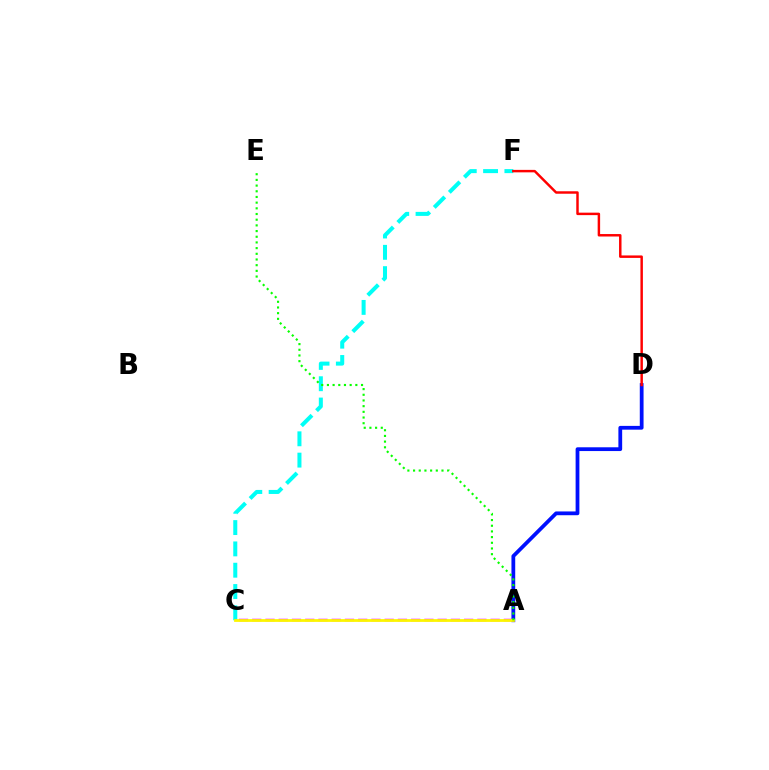{('A', 'D'): [{'color': '#0010ff', 'line_style': 'solid', 'thickness': 2.72}], ('C', 'F'): [{'color': '#00fff6', 'line_style': 'dashed', 'thickness': 2.9}], ('D', 'F'): [{'color': '#ff0000', 'line_style': 'solid', 'thickness': 1.77}], ('A', 'C'): [{'color': '#ee00ff', 'line_style': 'dashed', 'thickness': 1.8}, {'color': '#fcf500', 'line_style': 'solid', 'thickness': 2.0}], ('A', 'E'): [{'color': '#08ff00', 'line_style': 'dotted', 'thickness': 1.54}]}